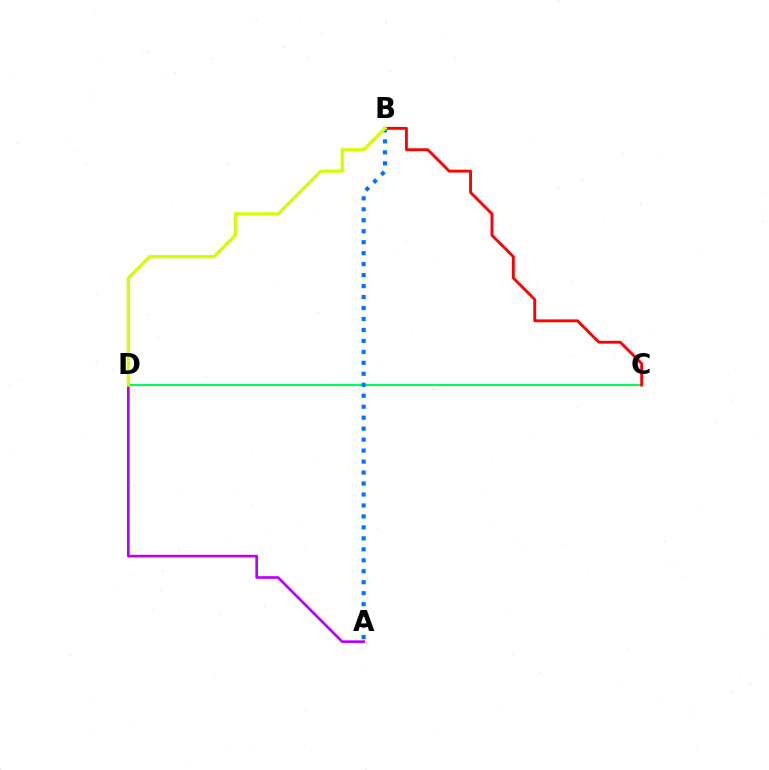{('C', 'D'): [{'color': '#00ff5c', 'line_style': 'solid', 'thickness': 1.54}], ('A', 'D'): [{'color': '#b900ff', 'line_style': 'solid', 'thickness': 1.92}], ('B', 'C'): [{'color': '#ff0000', 'line_style': 'solid', 'thickness': 2.07}], ('A', 'B'): [{'color': '#0074ff', 'line_style': 'dotted', 'thickness': 2.98}], ('B', 'D'): [{'color': '#d1ff00', 'line_style': 'solid', 'thickness': 2.31}]}